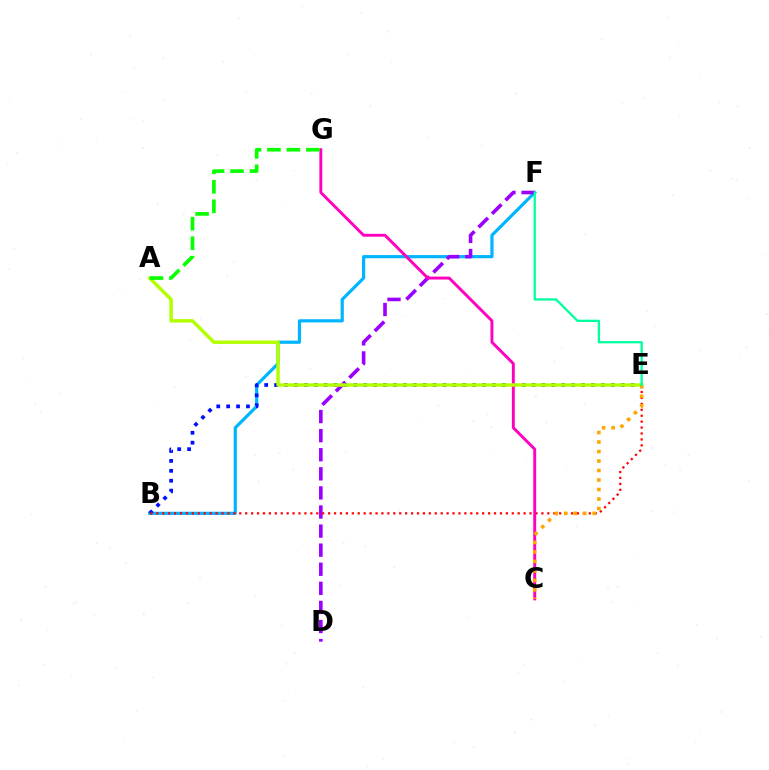{('B', 'F'): [{'color': '#00b5ff', 'line_style': 'solid', 'thickness': 2.29}], ('D', 'F'): [{'color': '#9b00ff', 'line_style': 'dashed', 'thickness': 2.59}], ('B', 'E'): [{'color': '#0010ff', 'line_style': 'dotted', 'thickness': 2.69}, {'color': '#ff0000', 'line_style': 'dotted', 'thickness': 1.61}], ('C', 'G'): [{'color': '#ff00bd', 'line_style': 'solid', 'thickness': 2.1}], ('A', 'E'): [{'color': '#b3ff00', 'line_style': 'solid', 'thickness': 2.5}], ('C', 'E'): [{'color': '#ffa500', 'line_style': 'dotted', 'thickness': 2.58}], ('A', 'G'): [{'color': '#08ff00', 'line_style': 'dashed', 'thickness': 2.64}], ('E', 'F'): [{'color': '#00ff9d', 'line_style': 'solid', 'thickness': 1.65}]}